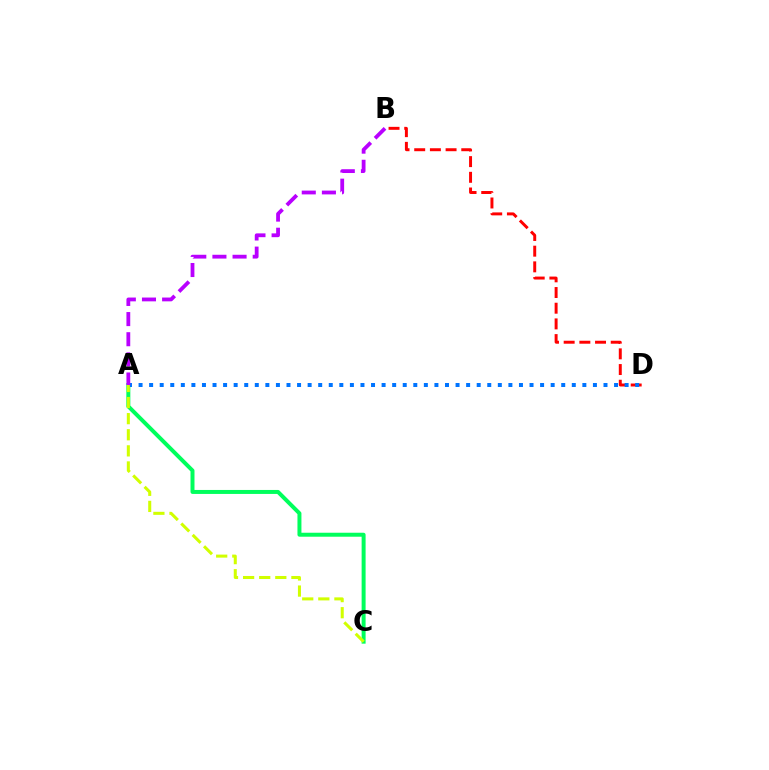{('B', 'D'): [{'color': '#ff0000', 'line_style': 'dashed', 'thickness': 2.13}], ('A', 'C'): [{'color': '#00ff5c', 'line_style': 'solid', 'thickness': 2.86}, {'color': '#d1ff00', 'line_style': 'dashed', 'thickness': 2.19}], ('A', 'D'): [{'color': '#0074ff', 'line_style': 'dotted', 'thickness': 2.87}], ('A', 'B'): [{'color': '#b900ff', 'line_style': 'dashed', 'thickness': 2.74}]}